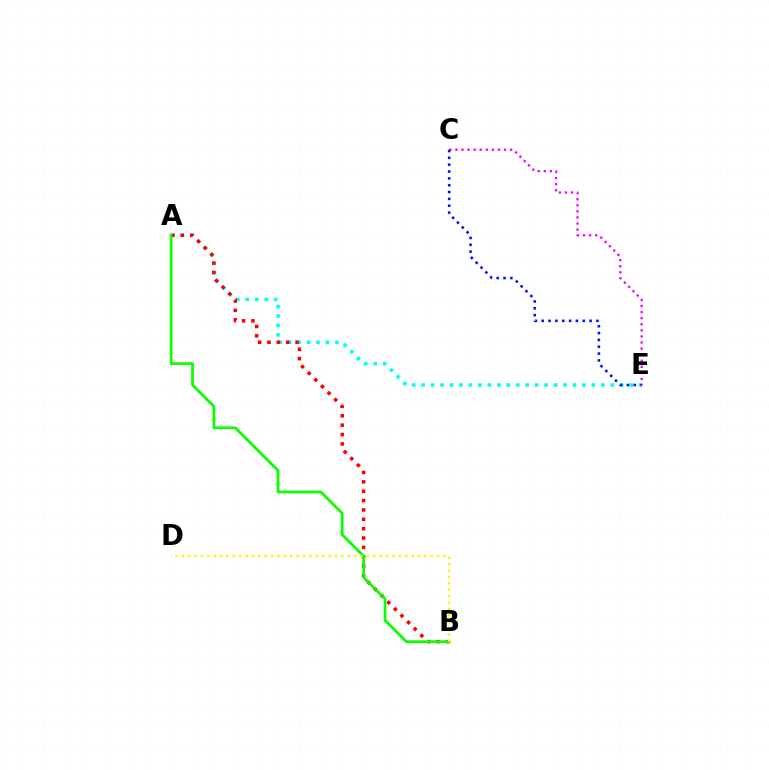{('A', 'E'): [{'color': '#00fff6', 'line_style': 'dotted', 'thickness': 2.57}], ('A', 'B'): [{'color': '#ff0000', 'line_style': 'dotted', 'thickness': 2.54}, {'color': '#08ff00', 'line_style': 'solid', 'thickness': 1.97}], ('B', 'D'): [{'color': '#fcf500', 'line_style': 'dotted', 'thickness': 1.73}], ('C', 'E'): [{'color': '#ee00ff', 'line_style': 'dotted', 'thickness': 1.65}, {'color': '#0010ff', 'line_style': 'dotted', 'thickness': 1.86}]}